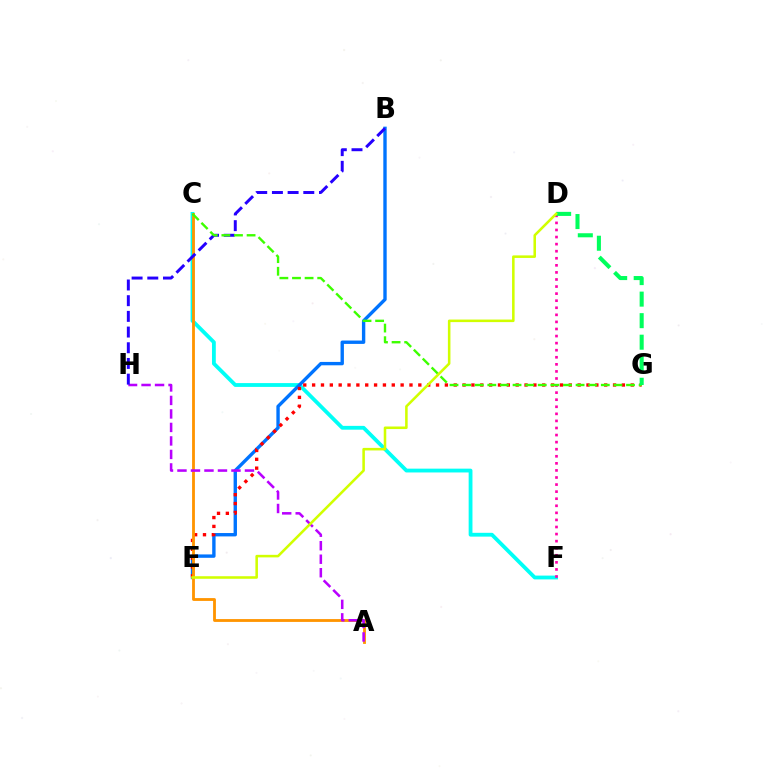{('C', 'F'): [{'color': '#00fff6', 'line_style': 'solid', 'thickness': 2.74}], ('B', 'E'): [{'color': '#0074ff', 'line_style': 'solid', 'thickness': 2.43}], ('E', 'G'): [{'color': '#ff0000', 'line_style': 'dotted', 'thickness': 2.4}], ('A', 'C'): [{'color': '#ff9400', 'line_style': 'solid', 'thickness': 2.04}], ('D', 'F'): [{'color': '#ff00ac', 'line_style': 'dotted', 'thickness': 1.92}], ('A', 'H'): [{'color': '#b900ff', 'line_style': 'dashed', 'thickness': 1.83}], ('B', 'H'): [{'color': '#2500ff', 'line_style': 'dashed', 'thickness': 2.13}], ('C', 'G'): [{'color': '#3dff00', 'line_style': 'dashed', 'thickness': 1.71}], ('D', 'G'): [{'color': '#00ff5c', 'line_style': 'dashed', 'thickness': 2.93}], ('D', 'E'): [{'color': '#d1ff00', 'line_style': 'solid', 'thickness': 1.84}]}